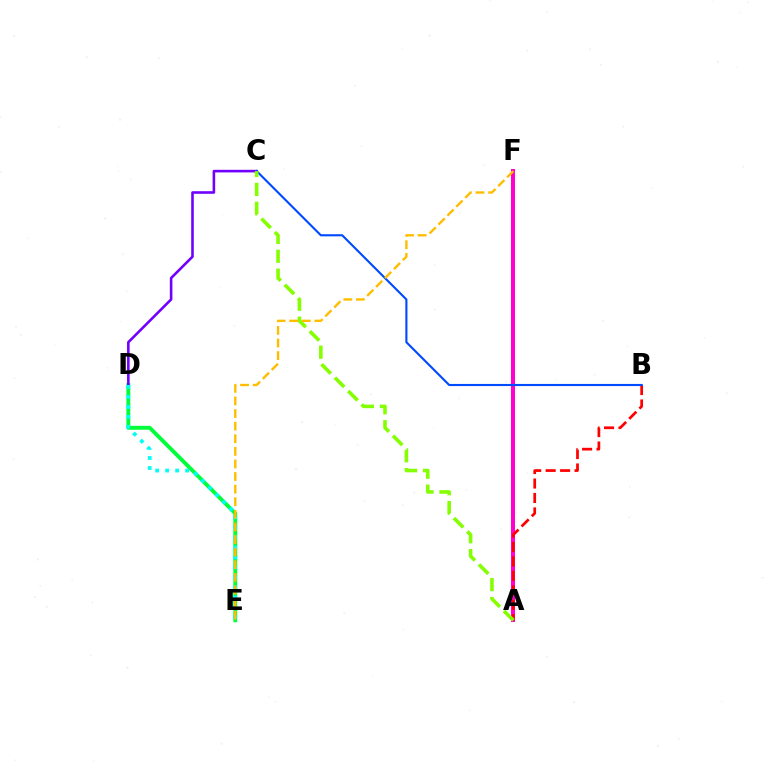{('D', 'E'): [{'color': '#00ff39', 'line_style': 'solid', 'thickness': 2.79}, {'color': '#00fff6', 'line_style': 'dotted', 'thickness': 2.72}], ('C', 'D'): [{'color': '#7200ff', 'line_style': 'solid', 'thickness': 1.87}], ('A', 'F'): [{'color': '#ff00cf', 'line_style': 'solid', 'thickness': 2.88}], ('A', 'B'): [{'color': '#ff0000', 'line_style': 'dashed', 'thickness': 1.96}], ('B', 'C'): [{'color': '#004bff', 'line_style': 'solid', 'thickness': 1.52}], ('A', 'C'): [{'color': '#84ff00', 'line_style': 'dashed', 'thickness': 2.57}], ('E', 'F'): [{'color': '#ffbd00', 'line_style': 'dashed', 'thickness': 1.71}]}